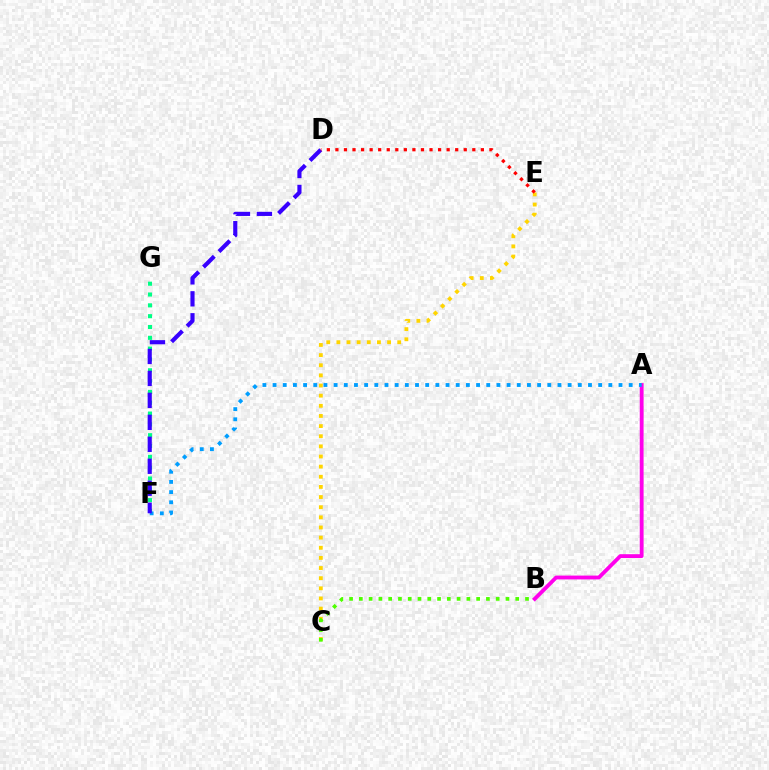{('A', 'B'): [{'color': '#ff00ed', 'line_style': 'solid', 'thickness': 2.76}], ('F', 'G'): [{'color': '#00ff86', 'line_style': 'dotted', 'thickness': 2.94}], ('A', 'F'): [{'color': '#009eff', 'line_style': 'dotted', 'thickness': 2.76}], ('C', 'E'): [{'color': '#ffd500', 'line_style': 'dotted', 'thickness': 2.75}], ('B', 'C'): [{'color': '#4fff00', 'line_style': 'dotted', 'thickness': 2.66}], ('D', 'F'): [{'color': '#3700ff', 'line_style': 'dashed', 'thickness': 2.98}], ('D', 'E'): [{'color': '#ff0000', 'line_style': 'dotted', 'thickness': 2.32}]}